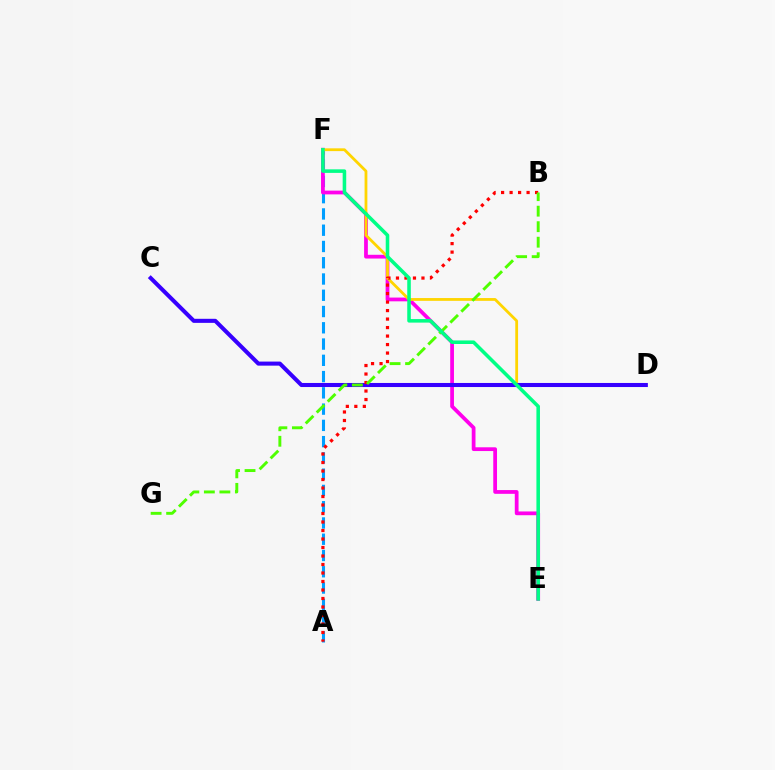{('A', 'F'): [{'color': '#009eff', 'line_style': 'dashed', 'thickness': 2.21}], ('E', 'F'): [{'color': '#ff00ed', 'line_style': 'solid', 'thickness': 2.71}, {'color': '#00ff86', 'line_style': 'solid', 'thickness': 2.56}], ('D', 'F'): [{'color': '#ffd500', 'line_style': 'solid', 'thickness': 2.01}], ('C', 'D'): [{'color': '#3700ff', 'line_style': 'solid', 'thickness': 2.92}], ('A', 'B'): [{'color': '#ff0000', 'line_style': 'dotted', 'thickness': 2.31}], ('B', 'G'): [{'color': '#4fff00', 'line_style': 'dashed', 'thickness': 2.11}]}